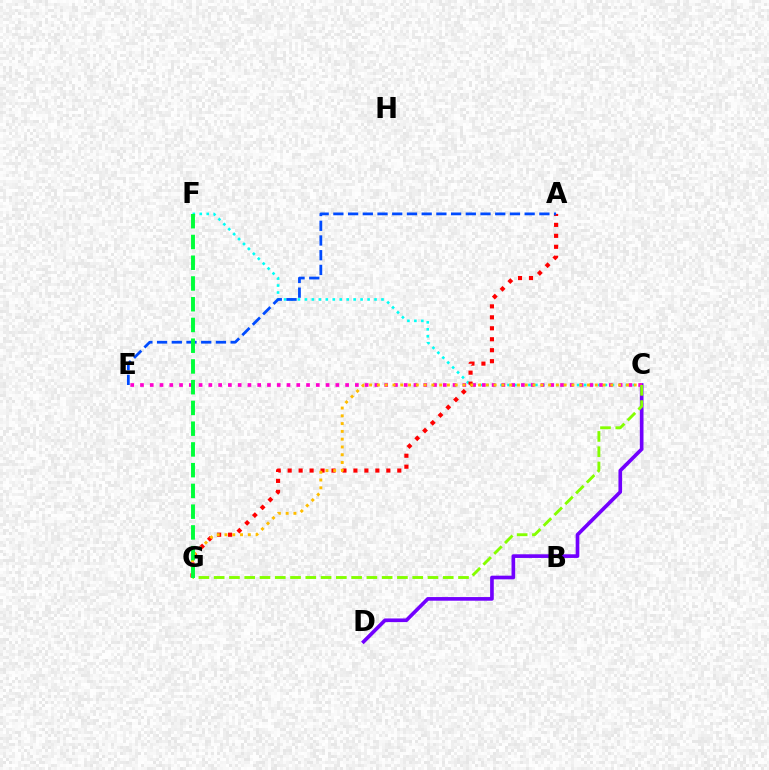{('C', 'D'): [{'color': '#7200ff', 'line_style': 'solid', 'thickness': 2.63}], ('C', 'F'): [{'color': '#00fff6', 'line_style': 'dotted', 'thickness': 1.89}], ('A', 'G'): [{'color': '#ff0000', 'line_style': 'dotted', 'thickness': 2.98}], ('A', 'E'): [{'color': '#004bff', 'line_style': 'dashed', 'thickness': 2.0}], ('C', 'E'): [{'color': '#ff00cf', 'line_style': 'dotted', 'thickness': 2.65}], ('C', 'G'): [{'color': '#84ff00', 'line_style': 'dashed', 'thickness': 2.07}, {'color': '#ffbd00', 'line_style': 'dotted', 'thickness': 2.11}], ('F', 'G'): [{'color': '#00ff39', 'line_style': 'dashed', 'thickness': 2.82}]}